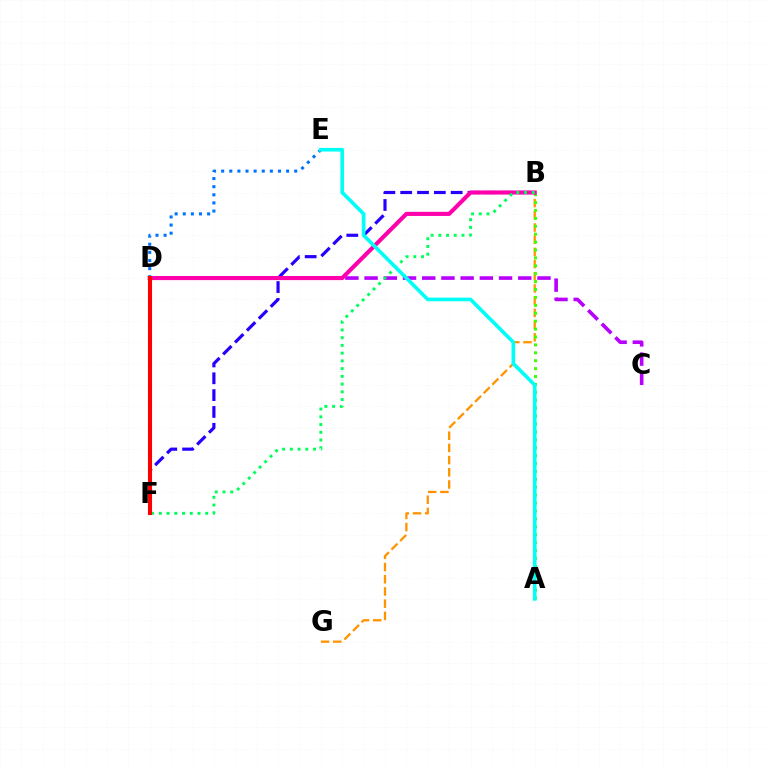{('C', 'D'): [{'color': '#b900ff', 'line_style': 'dashed', 'thickness': 2.61}], ('B', 'G'): [{'color': '#ff9400', 'line_style': 'dashed', 'thickness': 1.66}], ('D', 'F'): [{'color': '#d1ff00', 'line_style': 'dashed', 'thickness': 2.73}, {'color': '#ff0000', 'line_style': 'solid', 'thickness': 2.95}], ('A', 'B'): [{'color': '#3dff00', 'line_style': 'dotted', 'thickness': 2.15}], ('E', 'F'): [{'color': '#0074ff', 'line_style': 'dotted', 'thickness': 2.21}], ('B', 'F'): [{'color': '#2500ff', 'line_style': 'dashed', 'thickness': 2.29}, {'color': '#00ff5c', 'line_style': 'dotted', 'thickness': 2.1}], ('B', 'D'): [{'color': '#ff00ac', 'line_style': 'solid', 'thickness': 2.95}], ('A', 'E'): [{'color': '#00fff6', 'line_style': 'solid', 'thickness': 2.63}]}